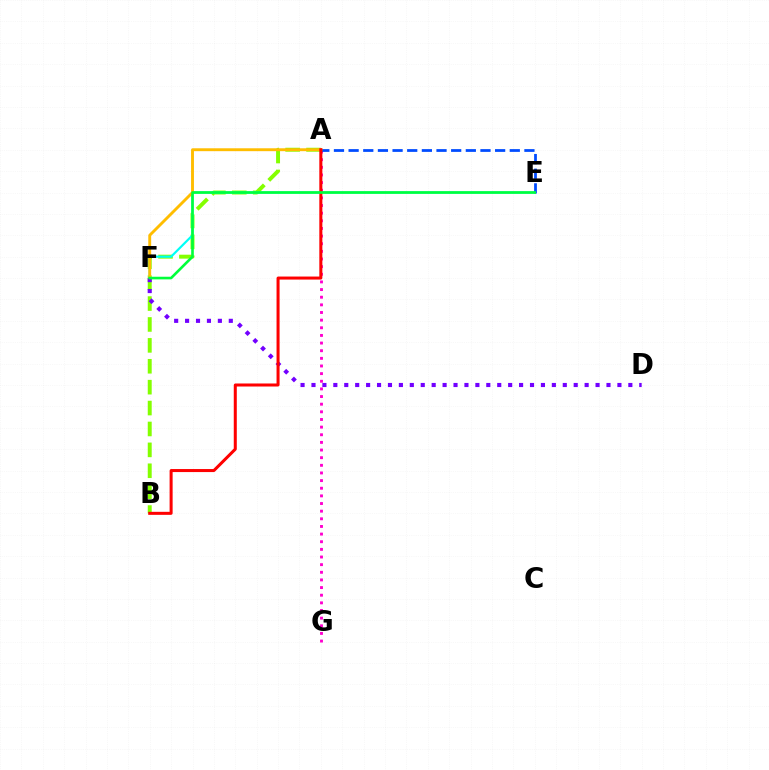{('A', 'B'): [{'color': '#84ff00', 'line_style': 'dashed', 'thickness': 2.84}, {'color': '#ff0000', 'line_style': 'solid', 'thickness': 2.18}], ('E', 'F'): [{'color': '#00fff6', 'line_style': 'solid', 'thickness': 1.57}, {'color': '#00ff39', 'line_style': 'solid', 'thickness': 1.89}], ('A', 'G'): [{'color': '#ff00cf', 'line_style': 'dotted', 'thickness': 2.08}], ('A', 'E'): [{'color': '#004bff', 'line_style': 'dashed', 'thickness': 1.99}], ('A', 'F'): [{'color': '#ffbd00', 'line_style': 'solid', 'thickness': 2.08}], ('D', 'F'): [{'color': '#7200ff', 'line_style': 'dotted', 'thickness': 2.97}]}